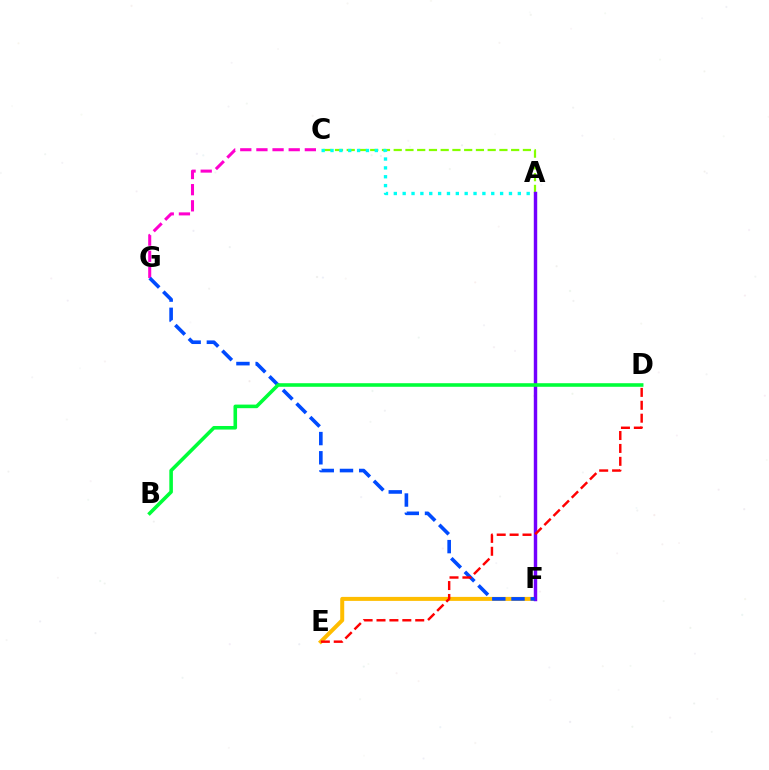{('A', 'C'): [{'color': '#84ff00', 'line_style': 'dashed', 'thickness': 1.6}, {'color': '#00fff6', 'line_style': 'dotted', 'thickness': 2.41}], ('E', 'F'): [{'color': '#ffbd00', 'line_style': 'solid', 'thickness': 2.87}], ('C', 'G'): [{'color': '#ff00cf', 'line_style': 'dashed', 'thickness': 2.19}], ('A', 'F'): [{'color': '#7200ff', 'line_style': 'solid', 'thickness': 2.47}], ('F', 'G'): [{'color': '#004bff', 'line_style': 'dashed', 'thickness': 2.61}], ('B', 'D'): [{'color': '#00ff39', 'line_style': 'solid', 'thickness': 2.58}], ('D', 'E'): [{'color': '#ff0000', 'line_style': 'dashed', 'thickness': 1.75}]}